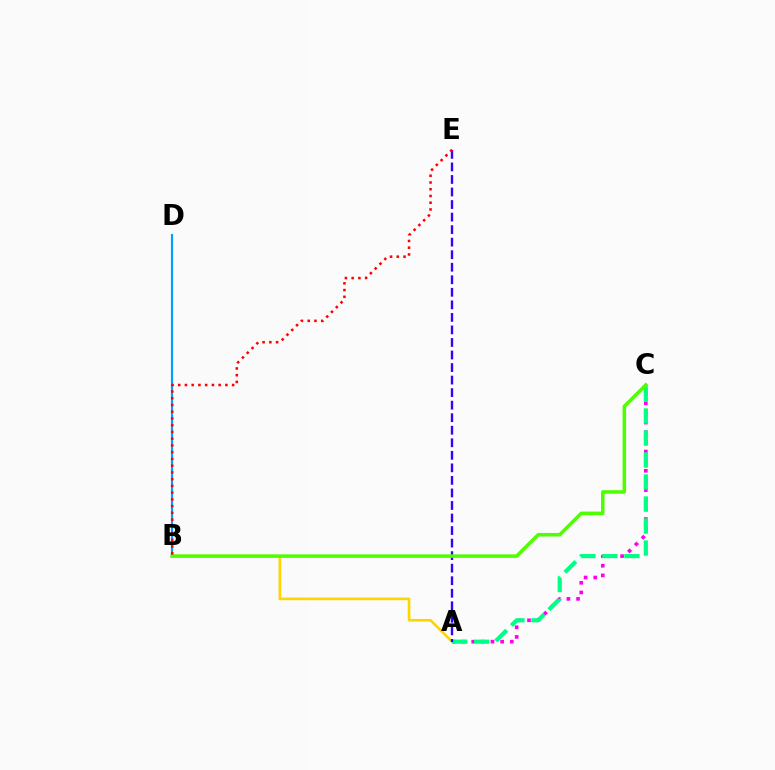{('A', 'C'): [{'color': '#ff00ed', 'line_style': 'dotted', 'thickness': 2.62}, {'color': '#00ff86', 'line_style': 'dashed', 'thickness': 2.99}], ('A', 'B'): [{'color': '#ffd500', 'line_style': 'solid', 'thickness': 1.9}], ('A', 'E'): [{'color': '#3700ff', 'line_style': 'dashed', 'thickness': 1.7}], ('B', 'D'): [{'color': '#009eff', 'line_style': 'solid', 'thickness': 1.55}], ('B', 'C'): [{'color': '#4fff00', 'line_style': 'solid', 'thickness': 2.54}], ('B', 'E'): [{'color': '#ff0000', 'line_style': 'dotted', 'thickness': 1.83}]}